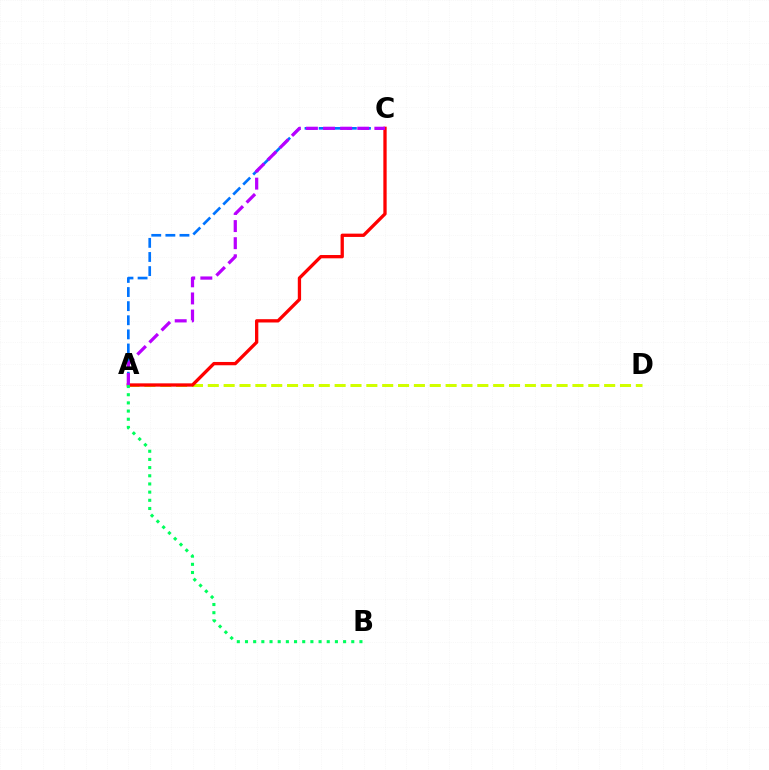{('A', 'C'): [{'color': '#0074ff', 'line_style': 'dashed', 'thickness': 1.92}, {'color': '#ff0000', 'line_style': 'solid', 'thickness': 2.38}, {'color': '#b900ff', 'line_style': 'dashed', 'thickness': 2.32}], ('A', 'D'): [{'color': '#d1ff00', 'line_style': 'dashed', 'thickness': 2.15}], ('A', 'B'): [{'color': '#00ff5c', 'line_style': 'dotted', 'thickness': 2.22}]}